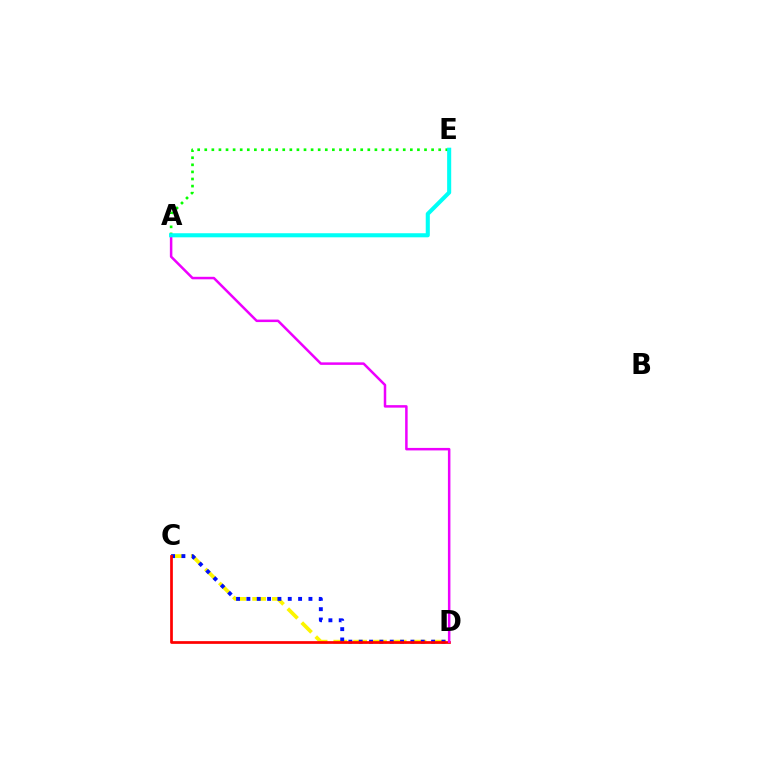{('C', 'D'): [{'color': '#fcf500', 'line_style': 'dashed', 'thickness': 2.69}, {'color': '#0010ff', 'line_style': 'dotted', 'thickness': 2.81}, {'color': '#ff0000', 'line_style': 'solid', 'thickness': 1.96}], ('A', 'E'): [{'color': '#08ff00', 'line_style': 'dotted', 'thickness': 1.93}, {'color': '#00fff6', 'line_style': 'solid', 'thickness': 2.94}], ('A', 'D'): [{'color': '#ee00ff', 'line_style': 'solid', 'thickness': 1.8}]}